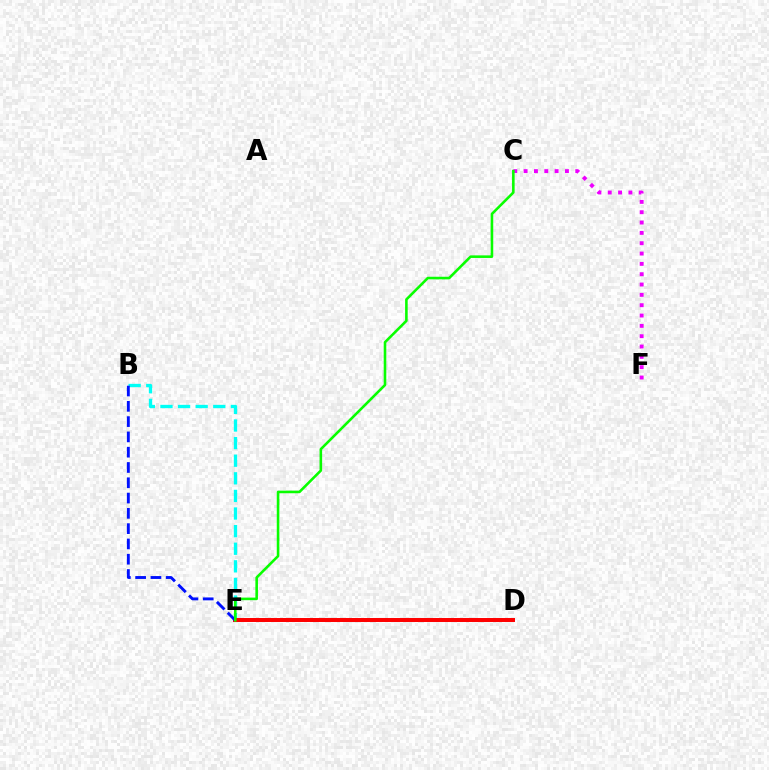{('D', 'E'): [{'color': '#fcf500', 'line_style': 'dotted', 'thickness': 2.84}, {'color': '#ff0000', 'line_style': 'solid', 'thickness': 2.86}], ('B', 'E'): [{'color': '#00fff6', 'line_style': 'dashed', 'thickness': 2.39}, {'color': '#0010ff', 'line_style': 'dashed', 'thickness': 2.08}], ('C', 'F'): [{'color': '#ee00ff', 'line_style': 'dotted', 'thickness': 2.81}], ('C', 'E'): [{'color': '#08ff00', 'line_style': 'solid', 'thickness': 1.86}]}